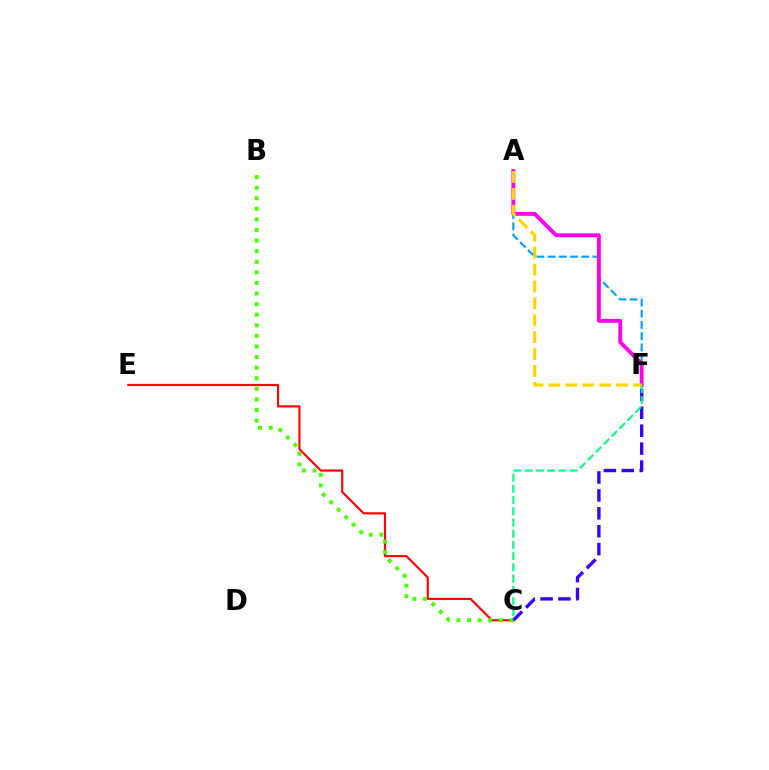{('A', 'F'): [{'color': '#009eff', 'line_style': 'dashed', 'thickness': 1.52}, {'color': '#ff00ed', 'line_style': 'solid', 'thickness': 2.79}, {'color': '#ffd500', 'line_style': 'dashed', 'thickness': 2.3}], ('C', 'E'): [{'color': '#ff0000', 'line_style': 'solid', 'thickness': 1.55}], ('B', 'C'): [{'color': '#4fff00', 'line_style': 'dotted', 'thickness': 2.88}], ('C', 'F'): [{'color': '#3700ff', 'line_style': 'dashed', 'thickness': 2.43}, {'color': '#00ff86', 'line_style': 'dashed', 'thickness': 1.52}]}